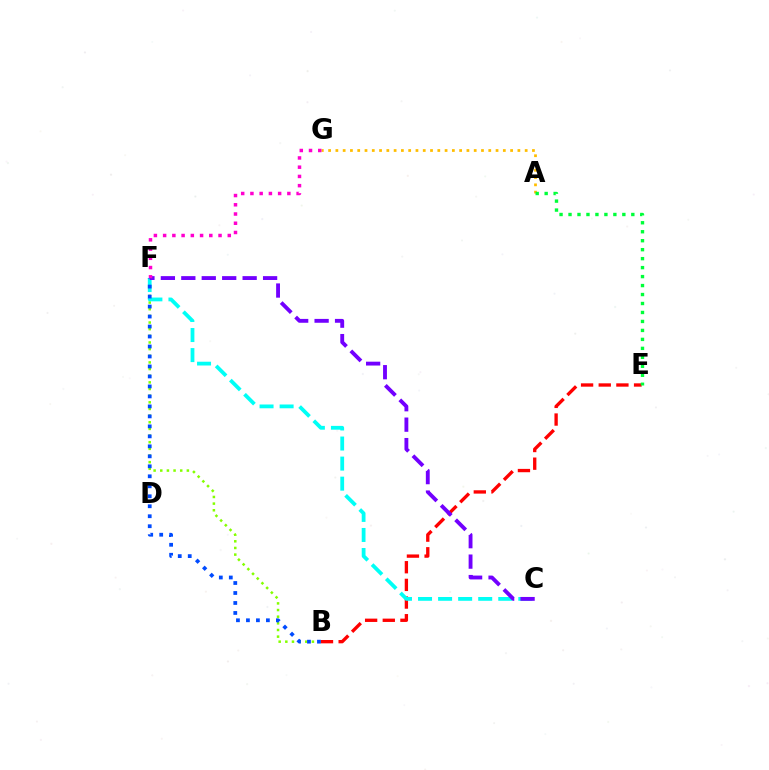{('B', 'F'): [{'color': '#84ff00', 'line_style': 'dotted', 'thickness': 1.81}, {'color': '#004bff', 'line_style': 'dotted', 'thickness': 2.71}], ('A', 'G'): [{'color': '#ffbd00', 'line_style': 'dotted', 'thickness': 1.98}], ('B', 'E'): [{'color': '#ff0000', 'line_style': 'dashed', 'thickness': 2.4}], ('C', 'F'): [{'color': '#00fff6', 'line_style': 'dashed', 'thickness': 2.72}, {'color': '#7200ff', 'line_style': 'dashed', 'thickness': 2.78}], ('F', 'G'): [{'color': '#ff00cf', 'line_style': 'dotted', 'thickness': 2.51}], ('A', 'E'): [{'color': '#00ff39', 'line_style': 'dotted', 'thickness': 2.44}]}